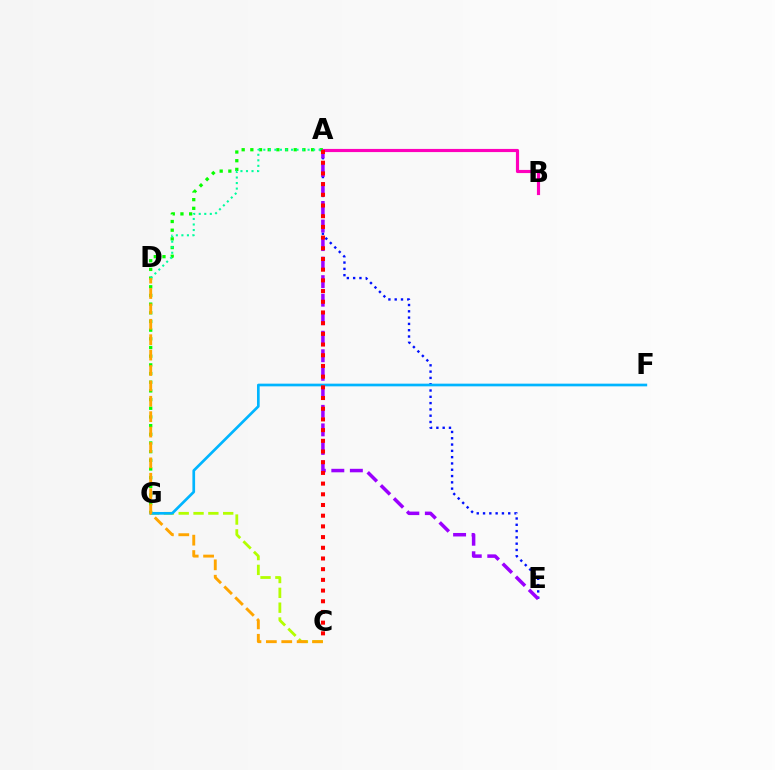{('A', 'E'): [{'color': '#0010ff', 'line_style': 'dotted', 'thickness': 1.71}, {'color': '#9b00ff', 'line_style': 'dashed', 'thickness': 2.52}], ('A', 'B'): [{'color': '#ff00bd', 'line_style': 'solid', 'thickness': 2.27}], ('A', 'G'): [{'color': '#08ff00', 'line_style': 'dotted', 'thickness': 2.36}], ('C', 'G'): [{'color': '#b3ff00', 'line_style': 'dashed', 'thickness': 2.01}], ('F', 'G'): [{'color': '#00b5ff', 'line_style': 'solid', 'thickness': 1.93}], ('A', 'D'): [{'color': '#00ff9d', 'line_style': 'dotted', 'thickness': 1.5}], ('C', 'D'): [{'color': '#ffa500', 'line_style': 'dashed', 'thickness': 2.09}], ('A', 'C'): [{'color': '#ff0000', 'line_style': 'dotted', 'thickness': 2.91}]}